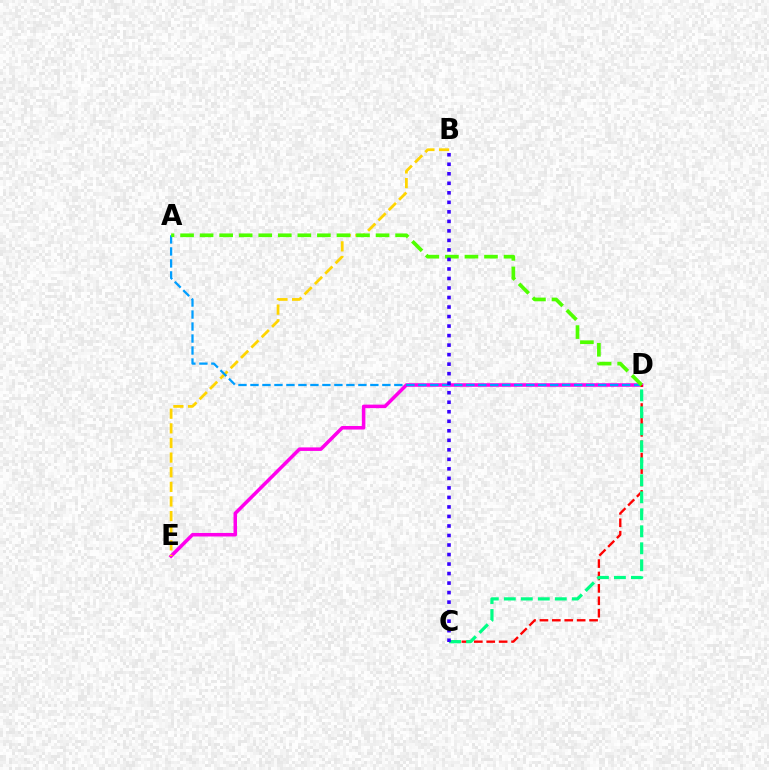{('D', 'E'): [{'color': '#ff00ed', 'line_style': 'solid', 'thickness': 2.54}], ('B', 'E'): [{'color': '#ffd500', 'line_style': 'dashed', 'thickness': 1.99}], ('A', 'D'): [{'color': '#009eff', 'line_style': 'dashed', 'thickness': 1.63}, {'color': '#4fff00', 'line_style': 'dashed', 'thickness': 2.66}], ('C', 'D'): [{'color': '#ff0000', 'line_style': 'dashed', 'thickness': 1.69}, {'color': '#00ff86', 'line_style': 'dashed', 'thickness': 2.31}], ('B', 'C'): [{'color': '#3700ff', 'line_style': 'dotted', 'thickness': 2.59}]}